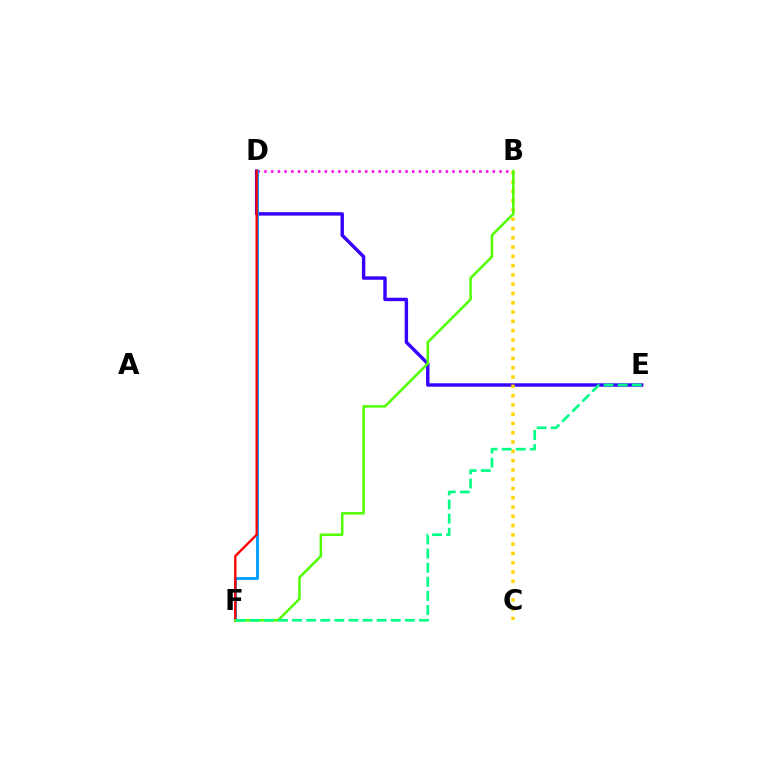{('D', 'E'): [{'color': '#3700ff', 'line_style': 'solid', 'thickness': 2.46}], ('B', 'D'): [{'color': '#ff00ed', 'line_style': 'dotted', 'thickness': 1.83}], ('D', 'F'): [{'color': '#009eff', 'line_style': 'solid', 'thickness': 2.06}, {'color': '#ff0000', 'line_style': 'solid', 'thickness': 1.68}], ('B', 'C'): [{'color': '#ffd500', 'line_style': 'dotted', 'thickness': 2.52}], ('B', 'F'): [{'color': '#4fff00', 'line_style': 'solid', 'thickness': 1.8}], ('E', 'F'): [{'color': '#00ff86', 'line_style': 'dashed', 'thickness': 1.92}]}